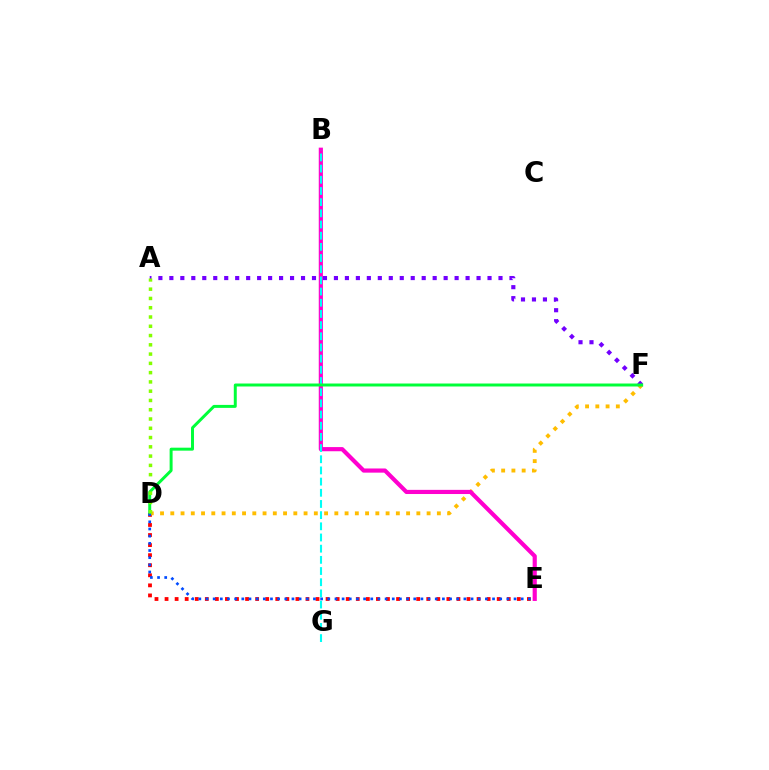{('D', 'E'): [{'color': '#ff0000', 'line_style': 'dotted', 'thickness': 2.73}, {'color': '#004bff', 'line_style': 'dotted', 'thickness': 1.95}], ('D', 'F'): [{'color': '#ffbd00', 'line_style': 'dotted', 'thickness': 2.79}, {'color': '#00ff39', 'line_style': 'solid', 'thickness': 2.14}], ('B', 'E'): [{'color': '#ff00cf', 'line_style': 'solid', 'thickness': 3.0}], ('B', 'G'): [{'color': '#00fff6', 'line_style': 'dashed', 'thickness': 1.52}], ('A', 'F'): [{'color': '#7200ff', 'line_style': 'dotted', 'thickness': 2.98}], ('A', 'D'): [{'color': '#84ff00', 'line_style': 'dotted', 'thickness': 2.52}]}